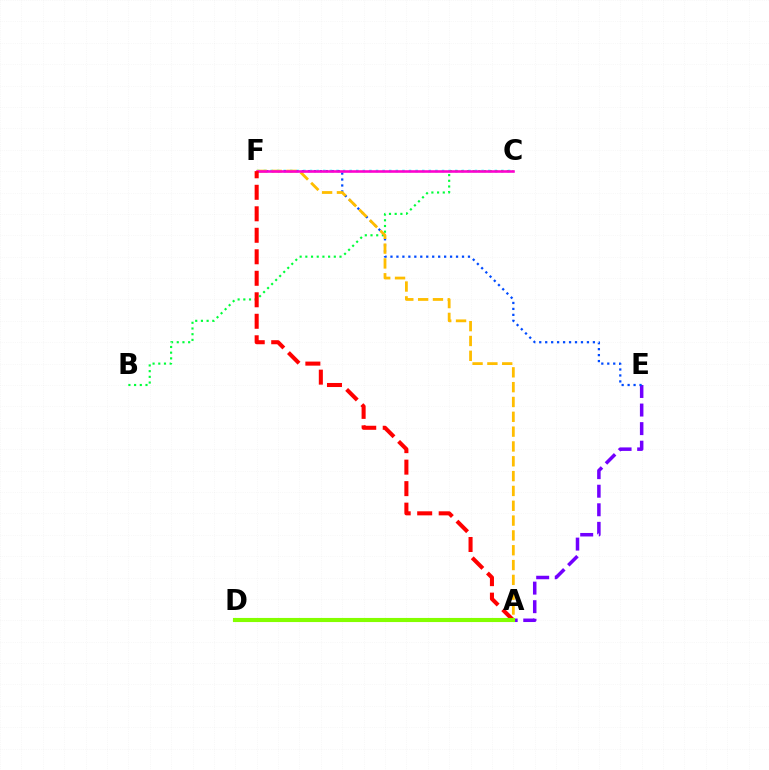{('C', 'F'): [{'color': '#00fff6', 'line_style': 'dotted', 'thickness': 1.79}, {'color': '#ff00cf', 'line_style': 'solid', 'thickness': 1.86}], ('A', 'E'): [{'color': '#7200ff', 'line_style': 'dashed', 'thickness': 2.52}], ('B', 'C'): [{'color': '#00ff39', 'line_style': 'dotted', 'thickness': 1.55}], ('E', 'F'): [{'color': '#004bff', 'line_style': 'dotted', 'thickness': 1.62}], ('A', 'F'): [{'color': '#ffbd00', 'line_style': 'dashed', 'thickness': 2.01}, {'color': '#ff0000', 'line_style': 'dashed', 'thickness': 2.92}], ('A', 'D'): [{'color': '#84ff00', 'line_style': 'solid', 'thickness': 2.95}]}